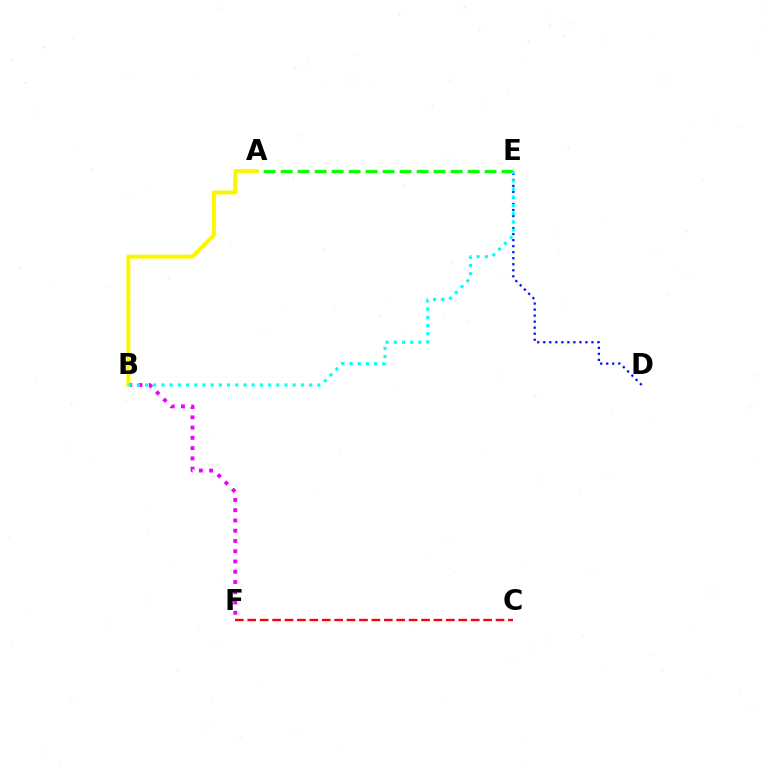{('B', 'F'): [{'color': '#ee00ff', 'line_style': 'dotted', 'thickness': 2.79}], ('C', 'F'): [{'color': '#ff0000', 'line_style': 'dashed', 'thickness': 1.69}], ('D', 'E'): [{'color': '#0010ff', 'line_style': 'dotted', 'thickness': 1.64}], ('A', 'E'): [{'color': '#08ff00', 'line_style': 'dashed', 'thickness': 2.31}], ('A', 'B'): [{'color': '#fcf500', 'line_style': 'solid', 'thickness': 2.85}], ('B', 'E'): [{'color': '#00fff6', 'line_style': 'dotted', 'thickness': 2.23}]}